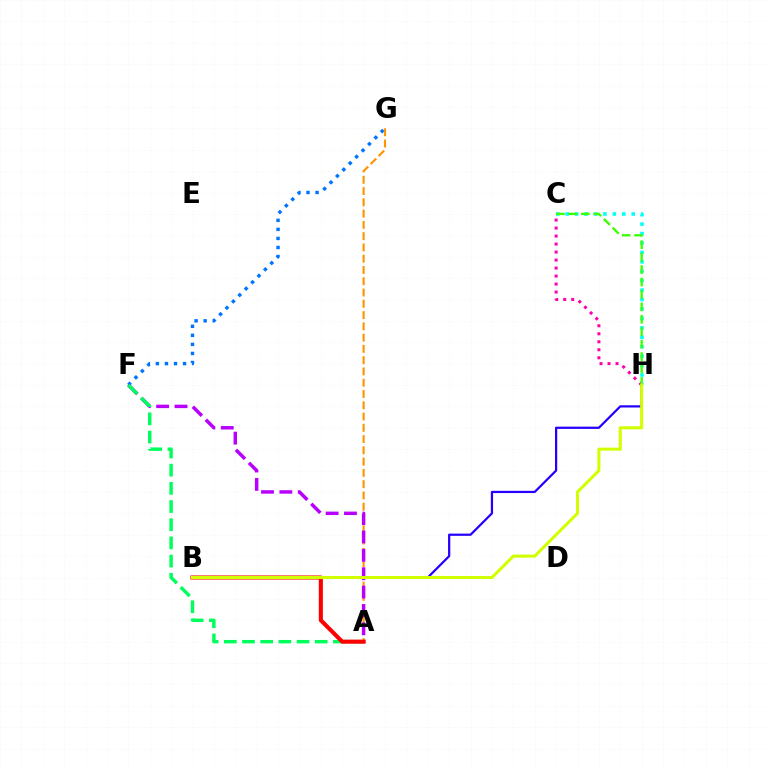{('C', 'H'): [{'color': '#00fff6', 'line_style': 'dotted', 'thickness': 2.56}, {'color': '#ff00ac', 'line_style': 'dotted', 'thickness': 2.17}, {'color': '#3dff00', 'line_style': 'dashed', 'thickness': 1.69}], ('F', 'G'): [{'color': '#0074ff', 'line_style': 'dotted', 'thickness': 2.46}], ('B', 'H'): [{'color': '#2500ff', 'line_style': 'solid', 'thickness': 1.6}, {'color': '#d1ff00', 'line_style': 'solid', 'thickness': 2.19}], ('A', 'G'): [{'color': '#ff9400', 'line_style': 'dashed', 'thickness': 1.53}], ('A', 'F'): [{'color': '#b900ff', 'line_style': 'dashed', 'thickness': 2.5}, {'color': '#00ff5c', 'line_style': 'dashed', 'thickness': 2.47}], ('A', 'B'): [{'color': '#ff0000', 'line_style': 'solid', 'thickness': 2.94}]}